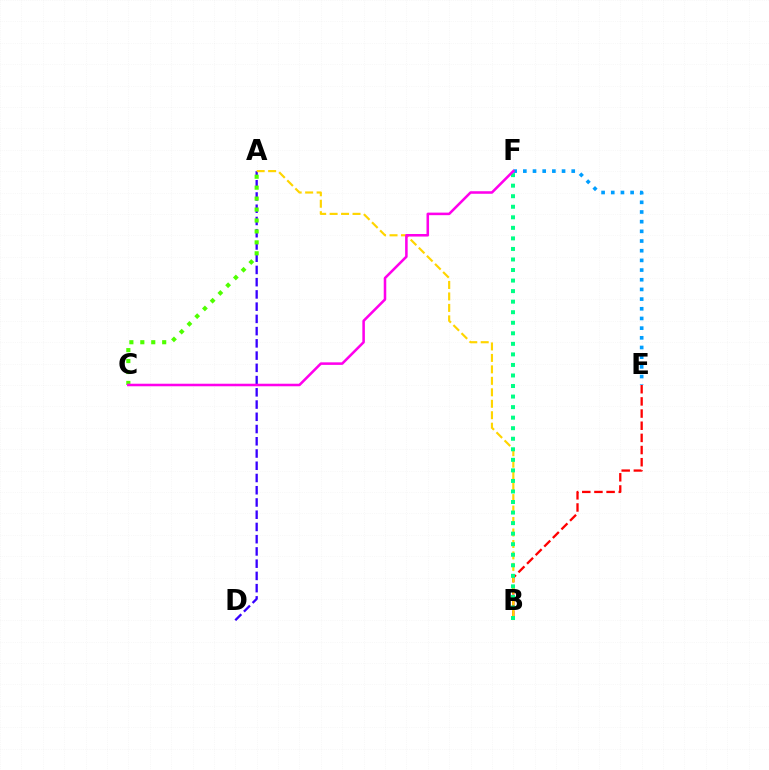{('B', 'E'): [{'color': '#ff0000', 'line_style': 'dashed', 'thickness': 1.65}], ('A', 'D'): [{'color': '#3700ff', 'line_style': 'dashed', 'thickness': 1.66}], ('E', 'F'): [{'color': '#009eff', 'line_style': 'dotted', 'thickness': 2.63}], ('A', 'B'): [{'color': '#ffd500', 'line_style': 'dashed', 'thickness': 1.56}], ('B', 'F'): [{'color': '#00ff86', 'line_style': 'dotted', 'thickness': 2.87}], ('A', 'C'): [{'color': '#4fff00', 'line_style': 'dotted', 'thickness': 2.97}], ('C', 'F'): [{'color': '#ff00ed', 'line_style': 'solid', 'thickness': 1.84}]}